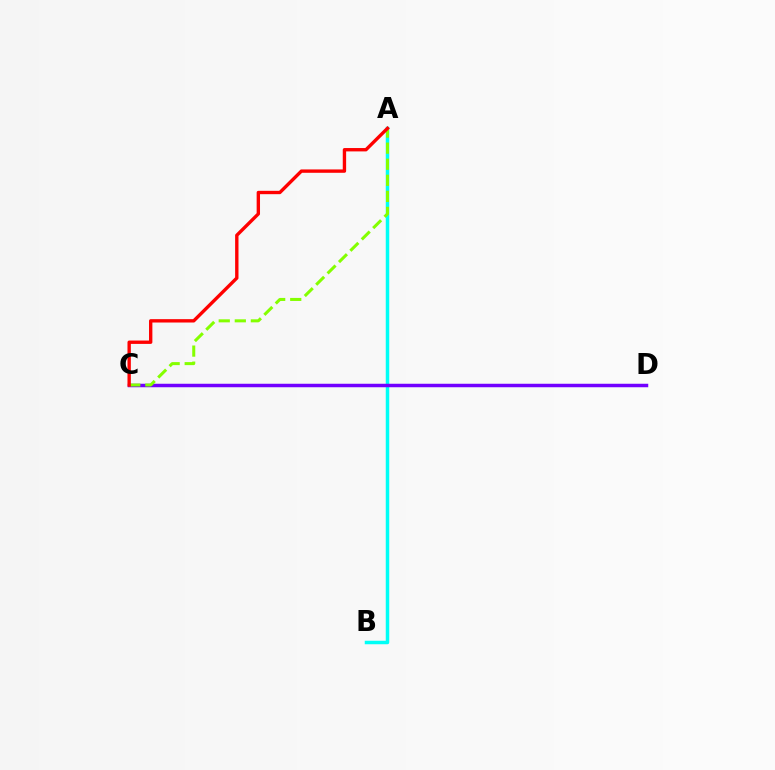{('A', 'B'): [{'color': '#00fff6', 'line_style': 'solid', 'thickness': 2.51}], ('C', 'D'): [{'color': '#7200ff', 'line_style': 'solid', 'thickness': 2.51}], ('A', 'C'): [{'color': '#84ff00', 'line_style': 'dashed', 'thickness': 2.18}, {'color': '#ff0000', 'line_style': 'solid', 'thickness': 2.42}]}